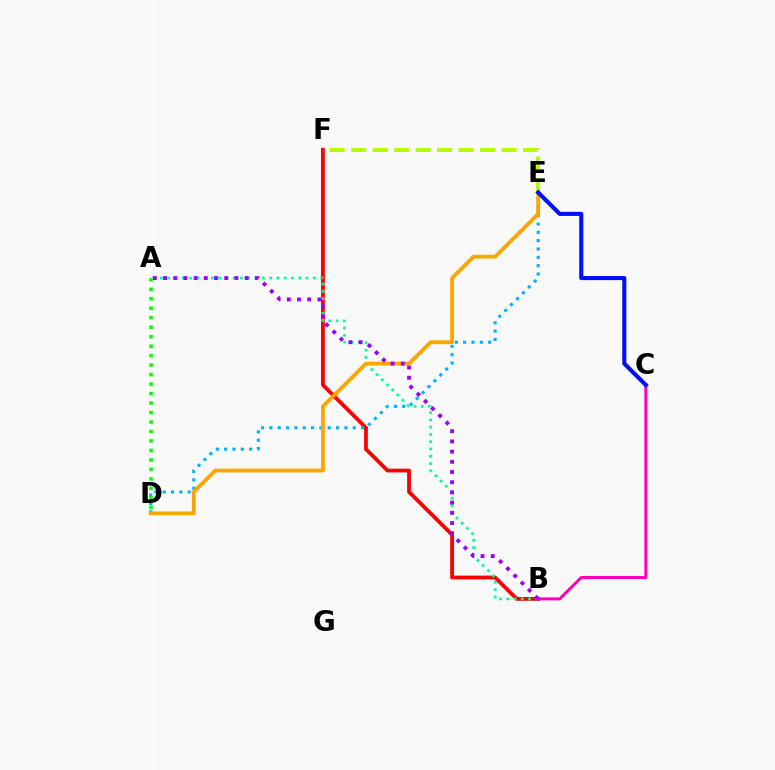{('B', 'F'): [{'color': '#ff0000', 'line_style': 'solid', 'thickness': 2.74}], ('E', 'F'): [{'color': '#b3ff00', 'line_style': 'dashed', 'thickness': 2.92}], ('D', 'E'): [{'color': '#00b5ff', 'line_style': 'dotted', 'thickness': 2.26}, {'color': '#ffa500', 'line_style': 'solid', 'thickness': 2.75}], ('A', 'B'): [{'color': '#00ff9d', 'line_style': 'dotted', 'thickness': 1.98}, {'color': '#9b00ff', 'line_style': 'dotted', 'thickness': 2.77}], ('B', 'C'): [{'color': '#ff00bd', 'line_style': 'solid', 'thickness': 2.16}], ('C', 'E'): [{'color': '#0010ff', 'line_style': 'solid', 'thickness': 2.96}], ('A', 'D'): [{'color': '#08ff00', 'line_style': 'dotted', 'thickness': 2.58}]}